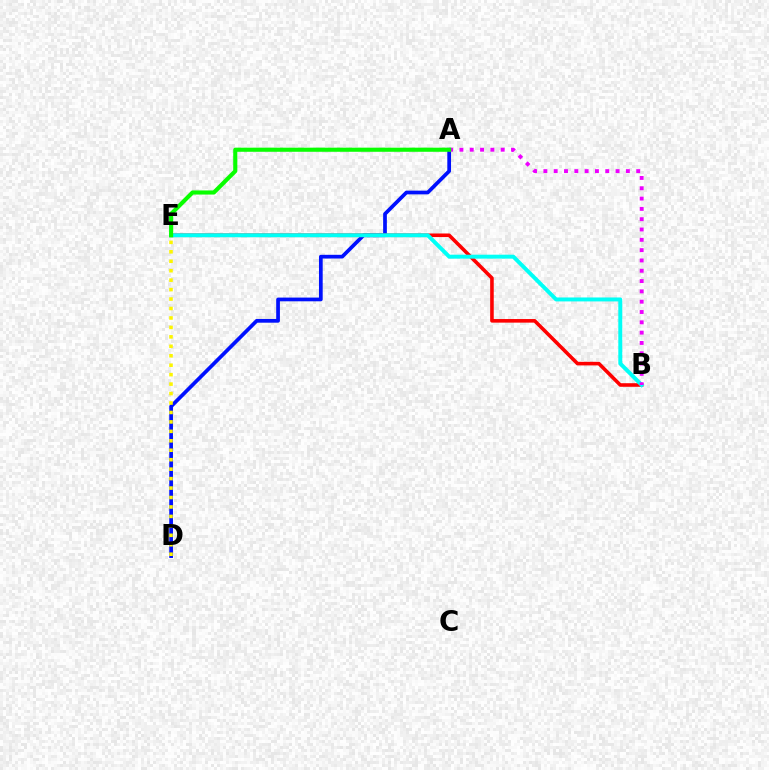{('A', 'D'): [{'color': '#0010ff', 'line_style': 'solid', 'thickness': 2.68}], ('B', 'E'): [{'color': '#ff0000', 'line_style': 'solid', 'thickness': 2.58}, {'color': '#00fff6', 'line_style': 'solid', 'thickness': 2.84}], ('D', 'E'): [{'color': '#fcf500', 'line_style': 'dotted', 'thickness': 2.57}], ('A', 'B'): [{'color': '#ee00ff', 'line_style': 'dotted', 'thickness': 2.8}], ('A', 'E'): [{'color': '#08ff00', 'line_style': 'solid', 'thickness': 2.96}]}